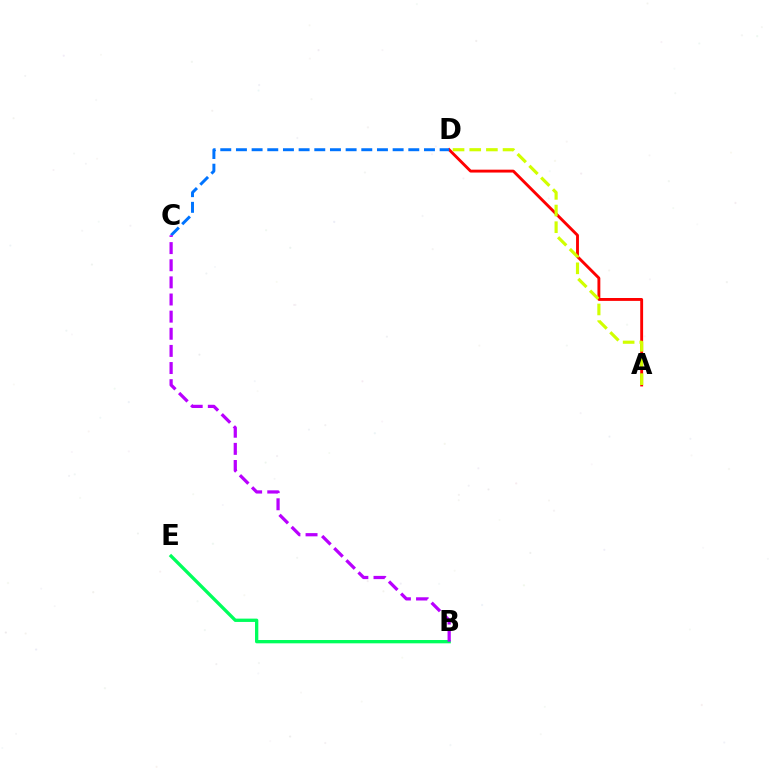{('A', 'D'): [{'color': '#ff0000', 'line_style': 'solid', 'thickness': 2.07}, {'color': '#d1ff00', 'line_style': 'dashed', 'thickness': 2.26}], ('C', 'D'): [{'color': '#0074ff', 'line_style': 'dashed', 'thickness': 2.13}], ('B', 'E'): [{'color': '#00ff5c', 'line_style': 'solid', 'thickness': 2.39}], ('B', 'C'): [{'color': '#b900ff', 'line_style': 'dashed', 'thickness': 2.33}]}